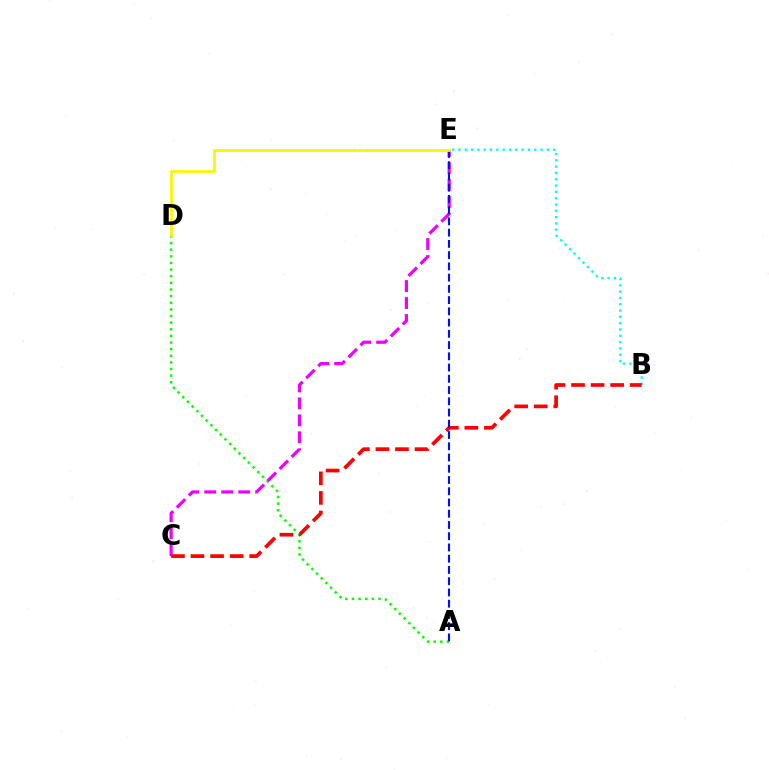{('A', 'D'): [{'color': '#08ff00', 'line_style': 'dotted', 'thickness': 1.8}], ('C', 'E'): [{'color': '#ee00ff', 'line_style': 'dashed', 'thickness': 2.31}], ('B', 'E'): [{'color': '#00fff6', 'line_style': 'dotted', 'thickness': 1.71}], ('B', 'C'): [{'color': '#ff0000', 'line_style': 'dashed', 'thickness': 2.66}], ('A', 'E'): [{'color': '#0010ff', 'line_style': 'dashed', 'thickness': 1.53}], ('D', 'E'): [{'color': '#fcf500', 'line_style': 'solid', 'thickness': 1.98}]}